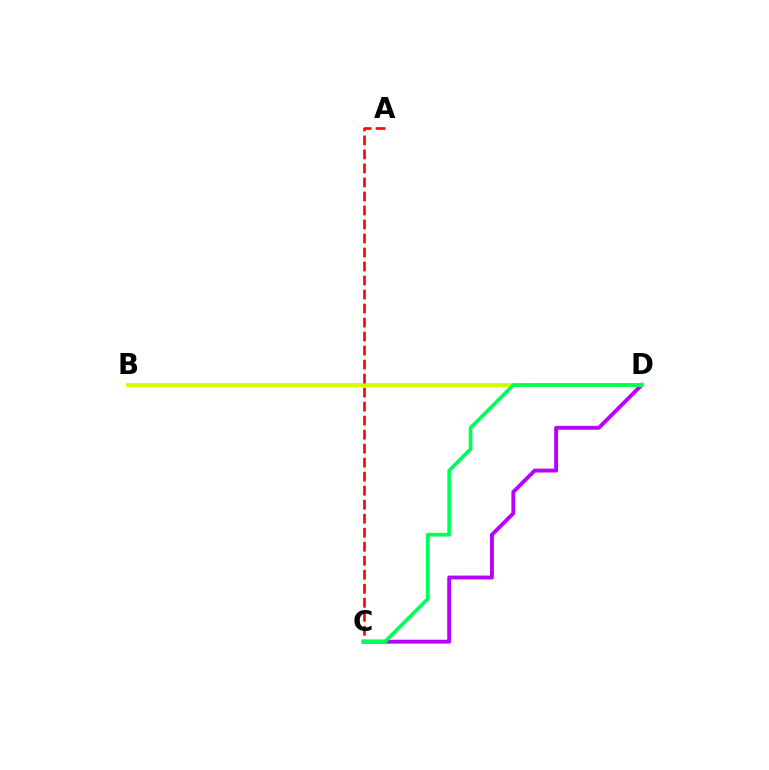{('C', 'D'): [{'color': '#b900ff', 'line_style': 'solid', 'thickness': 2.79}, {'color': '#00ff5c', 'line_style': 'solid', 'thickness': 2.67}], ('B', 'D'): [{'color': '#0074ff', 'line_style': 'solid', 'thickness': 2.53}, {'color': '#d1ff00', 'line_style': 'solid', 'thickness': 2.89}], ('A', 'C'): [{'color': '#ff0000', 'line_style': 'dashed', 'thickness': 1.9}]}